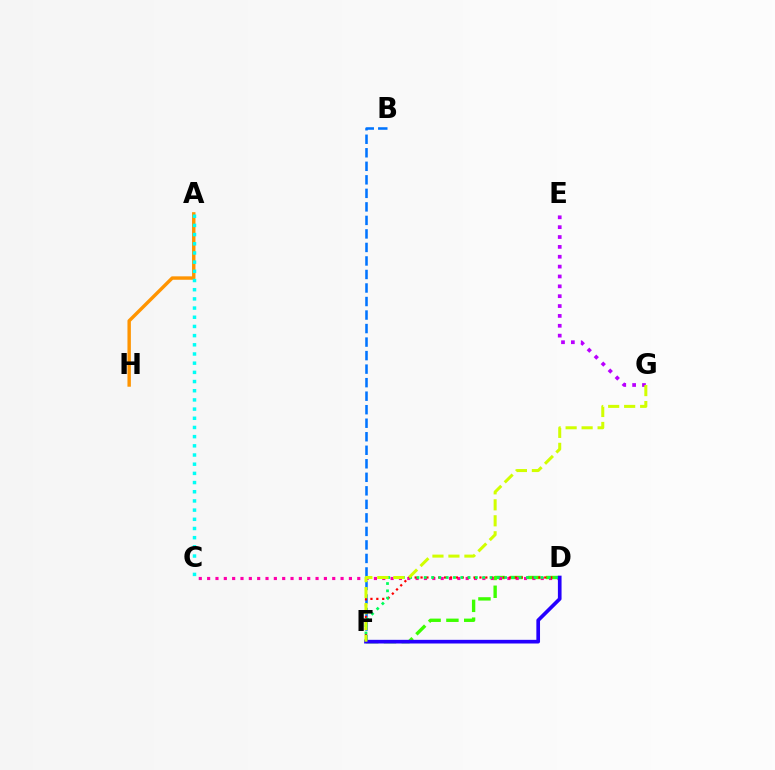{('D', 'F'): [{'color': '#3dff00', 'line_style': 'dashed', 'thickness': 2.42}, {'color': '#ff0000', 'line_style': 'dotted', 'thickness': 1.6}, {'color': '#00ff5c', 'line_style': 'dotted', 'thickness': 1.98}, {'color': '#2500ff', 'line_style': 'solid', 'thickness': 2.64}], ('A', 'H'): [{'color': '#ff9400', 'line_style': 'solid', 'thickness': 2.46}], ('C', 'D'): [{'color': '#ff00ac', 'line_style': 'dotted', 'thickness': 2.27}], ('B', 'F'): [{'color': '#0074ff', 'line_style': 'dashed', 'thickness': 1.84}], ('A', 'C'): [{'color': '#00fff6', 'line_style': 'dotted', 'thickness': 2.5}], ('E', 'G'): [{'color': '#b900ff', 'line_style': 'dotted', 'thickness': 2.68}], ('F', 'G'): [{'color': '#d1ff00', 'line_style': 'dashed', 'thickness': 2.17}]}